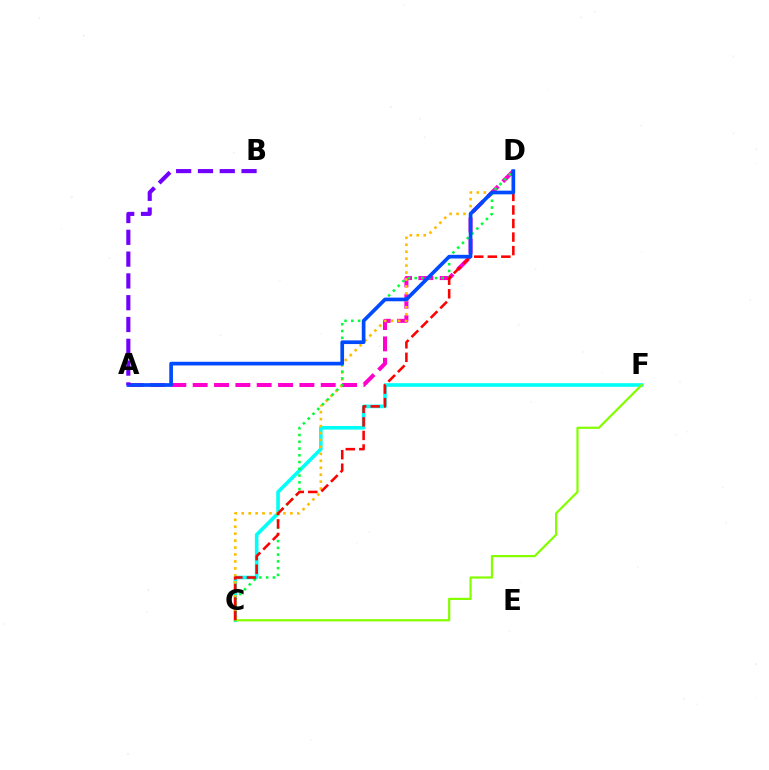{('A', 'D'): [{'color': '#ff00cf', 'line_style': 'dashed', 'thickness': 2.9}, {'color': '#004bff', 'line_style': 'solid', 'thickness': 2.65}], ('C', 'F'): [{'color': '#00fff6', 'line_style': 'solid', 'thickness': 2.6}, {'color': '#84ff00', 'line_style': 'solid', 'thickness': 1.6}], ('C', 'D'): [{'color': '#ffbd00', 'line_style': 'dotted', 'thickness': 1.89}, {'color': '#00ff39', 'line_style': 'dotted', 'thickness': 1.84}, {'color': '#ff0000', 'line_style': 'dashed', 'thickness': 1.84}], ('A', 'B'): [{'color': '#7200ff', 'line_style': 'dashed', 'thickness': 2.96}]}